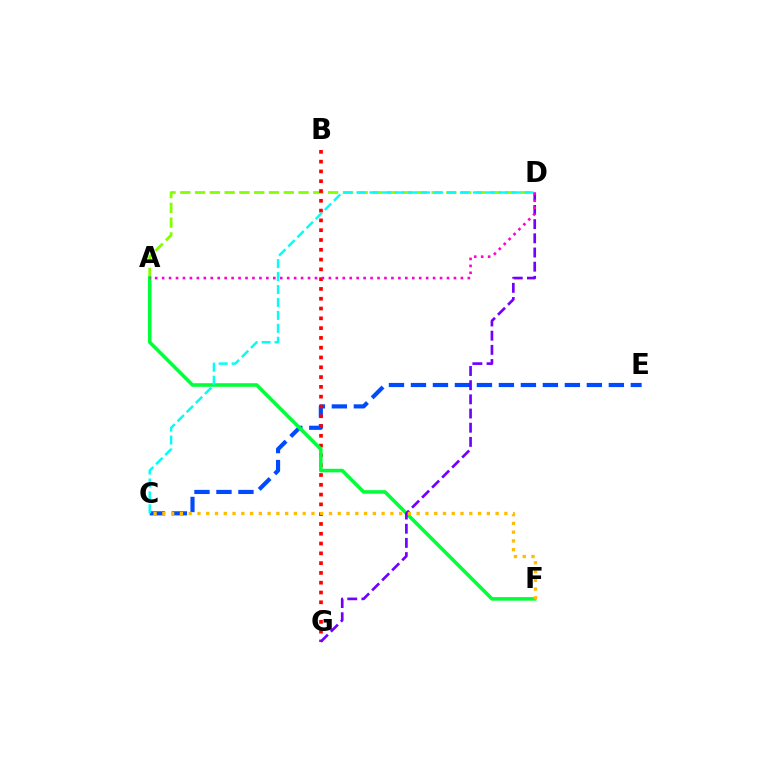{('C', 'E'): [{'color': '#004bff', 'line_style': 'dashed', 'thickness': 2.99}], ('A', 'D'): [{'color': '#84ff00', 'line_style': 'dashed', 'thickness': 2.01}, {'color': '#ff00cf', 'line_style': 'dotted', 'thickness': 1.89}], ('B', 'G'): [{'color': '#ff0000', 'line_style': 'dotted', 'thickness': 2.66}], ('A', 'F'): [{'color': '#00ff39', 'line_style': 'solid', 'thickness': 2.57}], ('D', 'G'): [{'color': '#7200ff', 'line_style': 'dashed', 'thickness': 1.93}], ('C', 'D'): [{'color': '#00fff6', 'line_style': 'dashed', 'thickness': 1.76}], ('C', 'F'): [{'color': '#ffbd00', 'line_style': 'dotted', 'thickness': 2.38}]}